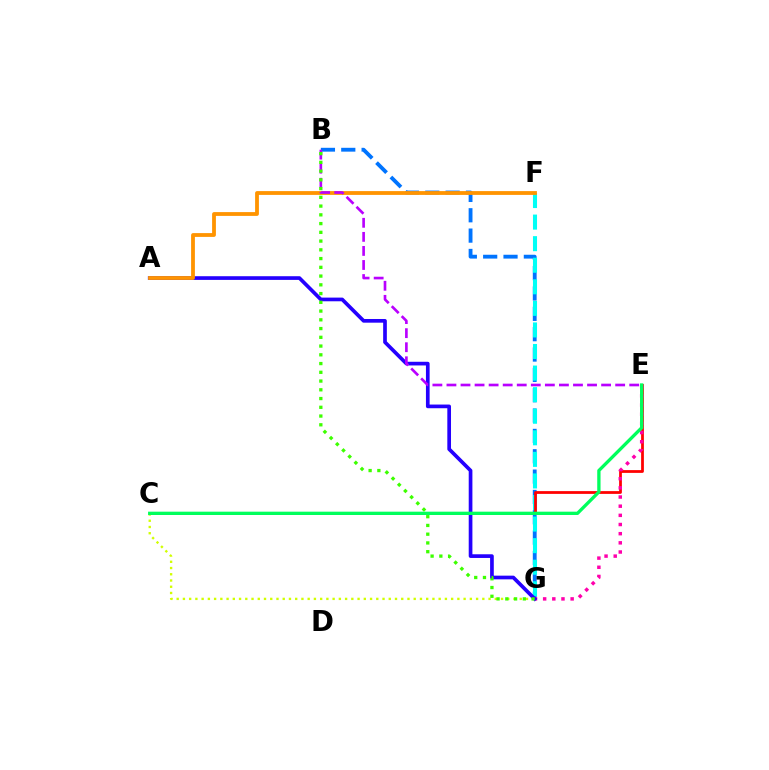{('C', 'G'): [{'color': '#d1ff00', 'line_style': 'dotted', 'thickness': 1.69}], ('B', 'G'): [{'color': '#0074ff', 'line_style': 'dashed', 'thickness': 2.76}, {'color': '#3dff00', 'line_style': 'dotted', 'thickness': 2.38}], ('F', 'G'): [{'color': '#00fff6', 'line_style': 'dashed', 'thickness': 2.93}], ('C', 'E'): [{'color': '#ff0000', 'line_style': 'solid', 'thickness': 1.99}, {'color': '#00ff5c', 'line_style': 'solid', 'thickness': 2.38}], ('E', 'G'): [{'color': '#ff00ac', 'line_style': 'dotted', 'thickness': 2.49}], ('A', 'G'): [{'color': '#2500ff', 'line_style': 'solid', 'thickness': 2.65}], ('A', 'F'): [{'color': '#ff9400', 'line_style': 'solid', 'thickness': 2.74}], ('B', 'E'): [{'color': '#b900ff', 'line_style': 'dashed', 'thickness': 1.91}]}